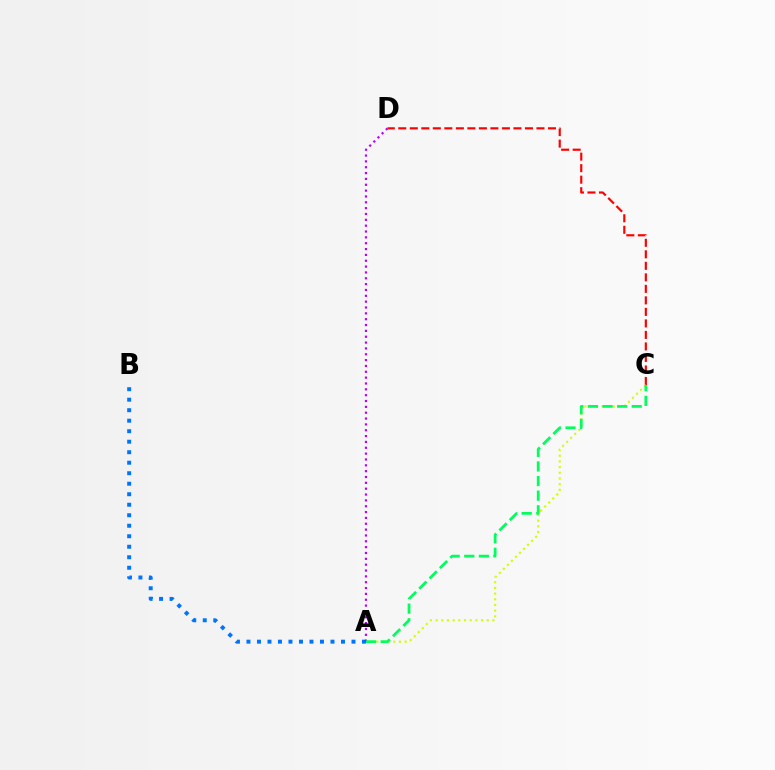{('C', 'D'): [{'color': '#ff0000', 'line_style': 'dashed', 'thickness': 1.56}], ('A', 'B'): [{'color': '#0074ff', 'line_style': 'dotted', 'thickness': 2.85}], ('A', 'C'): [{'color': '#d1ff00', 'line_style': 'dotted', 'thickness': 1.54}, {'color': '#00ff5c', 'line_style': 'dashed', 'thickness': 1.98}], ('A', 'D'): [{'color': '#b900ff', 'line_style': 'dotted', 'thickness': 1.59}]}